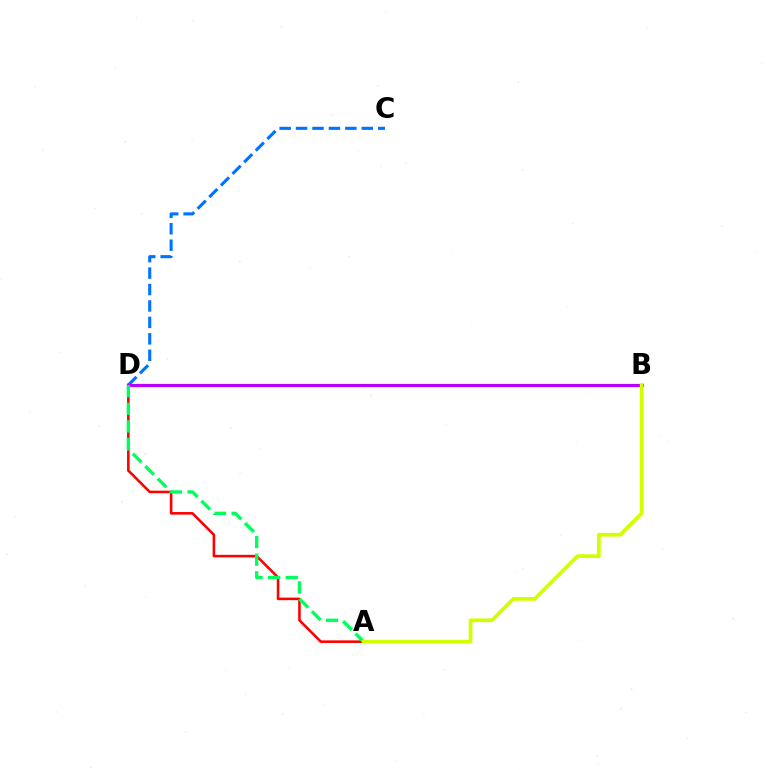{('A', 'D'): [{'color': '#ff0000', 'line_style': 'solid', 'thickness': 1.86}, {'color': '#00ff5c', 'line_style': 'dashed', 'thickness': 2.39}], ('C', 'D'): [{'color': '#0074ff', 'line_style': 'dashed', 'thickness': 2.23}], ('B', 'D'): [{'color': '#b900ff', 'line_style': 'solid', 'thickness': 2.27}], ('A', 'B'): [{'color': '#d1ff00', 'line_style': 'solid', 'thickness': 2.68}]}